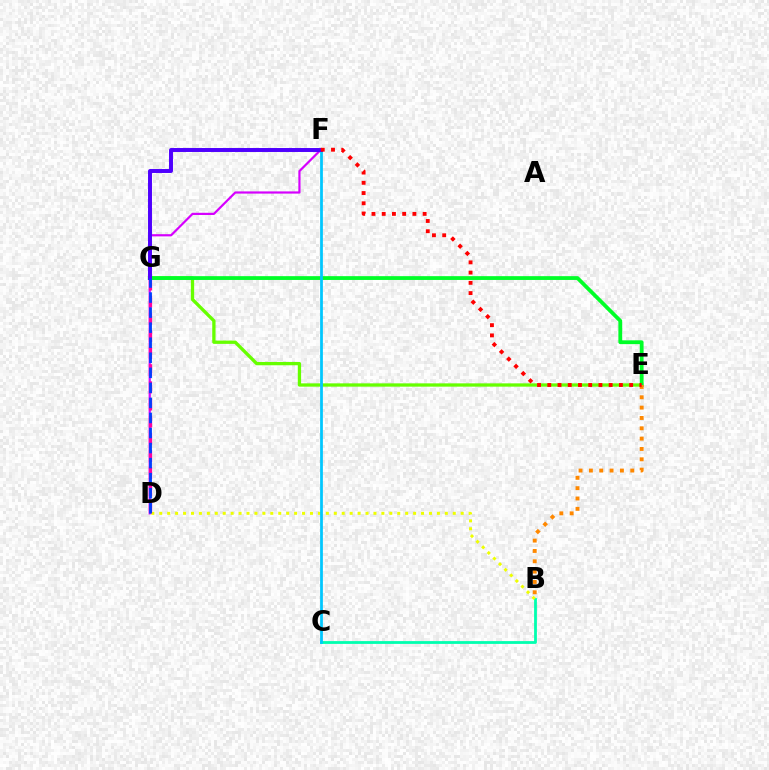{('D', 'F'): [{'color': '#d600ff', 'line_style': 'solid', 'thickness': 1.58}], ('B', 'C'): [{'color': '#00ffaf', 'line_style': 'solid', 'thickness': 2.01}], ('E', 'G'): [{'color': '#66ff00', 'line_style': 'solid', 'thickness': 2.38}, {'color': '#00ff27', 'line_style': 'solid', 'thickness': 2.73}], ('B', 'D'): [{'color': '#eeff00', 'line_style': 'dotted', 'thickness': 2.16}], ('B', 'E'): [{'color': '#ff8800', 'line_style': 'dotted', 'thickness': 2.81}], ('C', 'F'): [{'color': '#00c7ff', 'line_style': 'solid', 'thickness': 1.99}], ('D', 'G'): [{'color': '#ff00a0', 'line_style': 'dashed', 'thickness': 2.33}, {'color': '#003fff', 'line_style': 'dashed', 'thickness': 2.04}], ('F', 'G'): [{'color': '#4f00ff', 'line_style': 'solid', 'thickness': 2.84}], ('E', 'F'): [{'color': '#ff0000', 'line_style': 'dotted', 'thickness': 2.78}]}